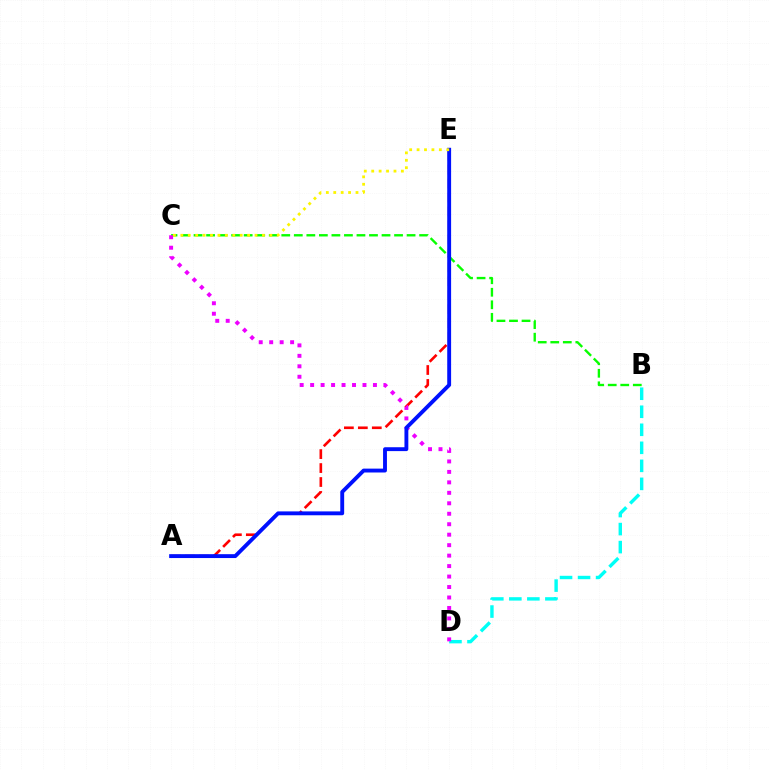{('A', 'E'): [{'color': '#ff0000', 'line_style': 'dashed', 'thickness': 1.9}, {'color': '#0010ff', 'line_style': 'solid', 'thickness': 2.79}], ('B', 'D'): [{'color': '#00fff6', 'line_style': 'dashed', 'thickness': 2.45}], ('B', 'C'): [{'color': '#08ff00', 'line_style': 'dashed', 'thickness': 1.7}], ('C', 'D'): [{'color': '#ee00ff', 'line_style': 'dotted', 'thickness': 2.84}], ('C', 'E'): [{'color': '#fcf500', 'line_style': 'dotted', 'thickness': 2.02}]}